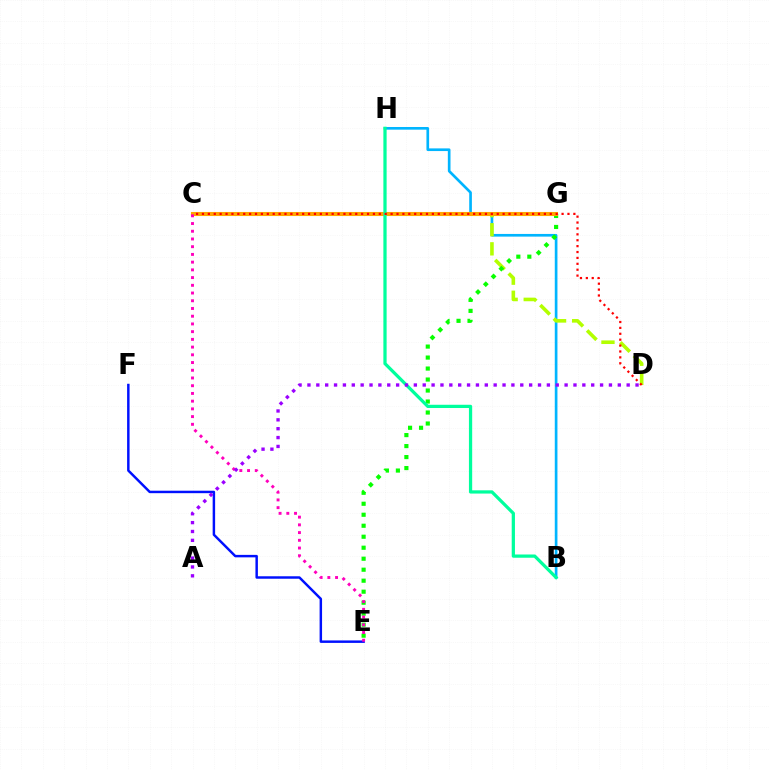{('B', 'H'): [{'color': '#00b5ff', 'line_style': 'solid', 'thickness': 1.92}, {'color': '#00ff9d', 'line_style': 'solid', 'thickness': 2.34}], ('C', 'D'): [{'color': '#b3ff00', 'line_style': 'dashed', 'thickness': 2.59}, {'color': '#ff0000', 'line_style': 'dotted', 'thickness': 1.6}], ('E', 'G'): [{'color': '#08ff00', 'line_style': 'dotted', 'thickness': 2.99}], ('C', 'G'): [{'color': '#ffa500', 'line_style': 'solid', 'thickness': 2.94}], ('E', 'F'): [{'color': '#0010ff', 'line_style': 'solid', 'thickness': 1.77}], ('C', 'E'): [{'color': '#ff00bd', 'line_style': 'dotted', 'thickness': 2.1}], ('A', 'D'): [{'color': '#9b00ff', 'line_style': 'dotted', 'thickness': 2.41}]}